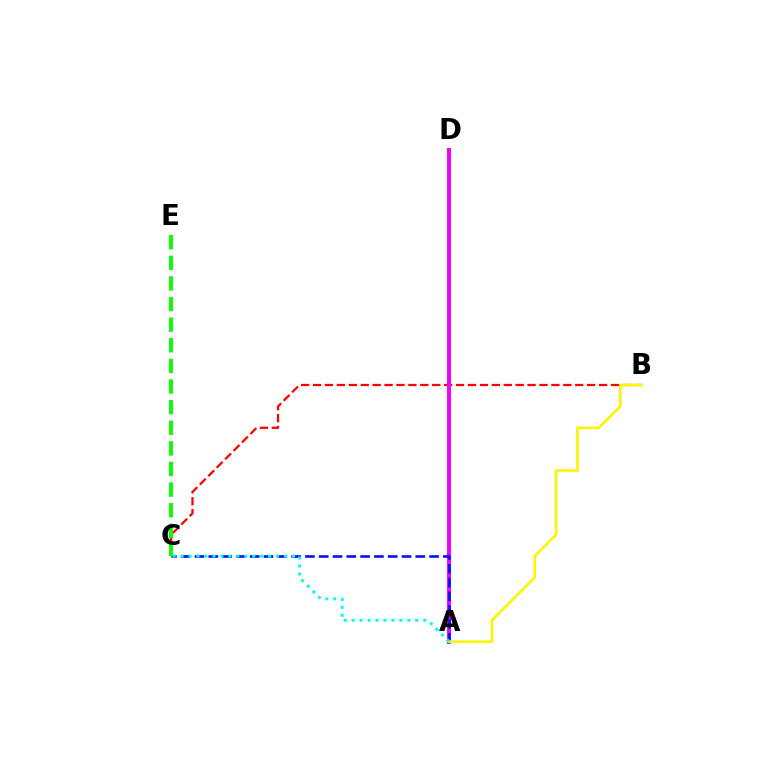{('B', 'C'): [{'color': '#ff0000', 'line_style': 'dashed', 'thickness': 1.62}], ('A', 'D'): [{'color': '#ee00ff', 'line_style': 'solid', 'thickness': 2.83}], ('A', 'C'): [{'color': '#0010ff', 'line_style': 'dashed', 'thickness': 1.87}, {'color': '#00fff6', 'line_style': 'dotted', 'thickness': 2.16}], ('A', 'B'): [{'color': '#fcf500', 'line_style': 'solid', 'thickness': 1.89}], ('C', 'E'): [{'color': '#08ff00', 'line_style': 'dashed', 'thickness': 2.8}]}